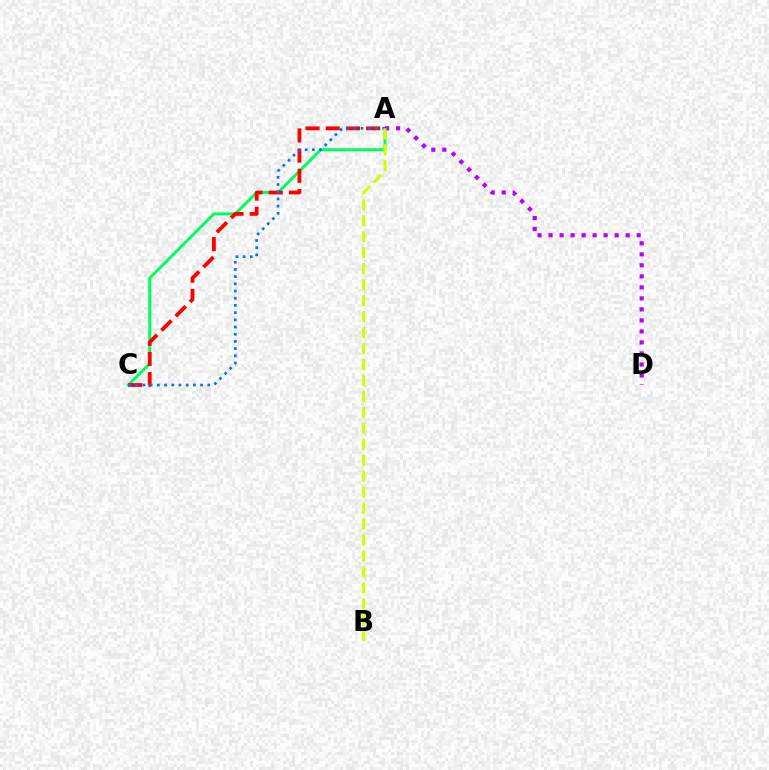{('A', 'C'): [{'color': '#00ff5c', 'line_style': 'solid', 'thickness': 2.11}, {'color': '#ff0000', 'line_style': 'dashed', 'thickness': 2.74}, {'color': '#0074ff', 'line_style': 'dotted', 'thickness': 1.96}], ('A', 'D'): [{'color': '#b900ff', 'line_style': 'dotted', 'thickness': 2.99}], ('A', 'B'): [{'color': '#d1ff00', 'line_style': 'dashed', 'thickness': 2.17}]}